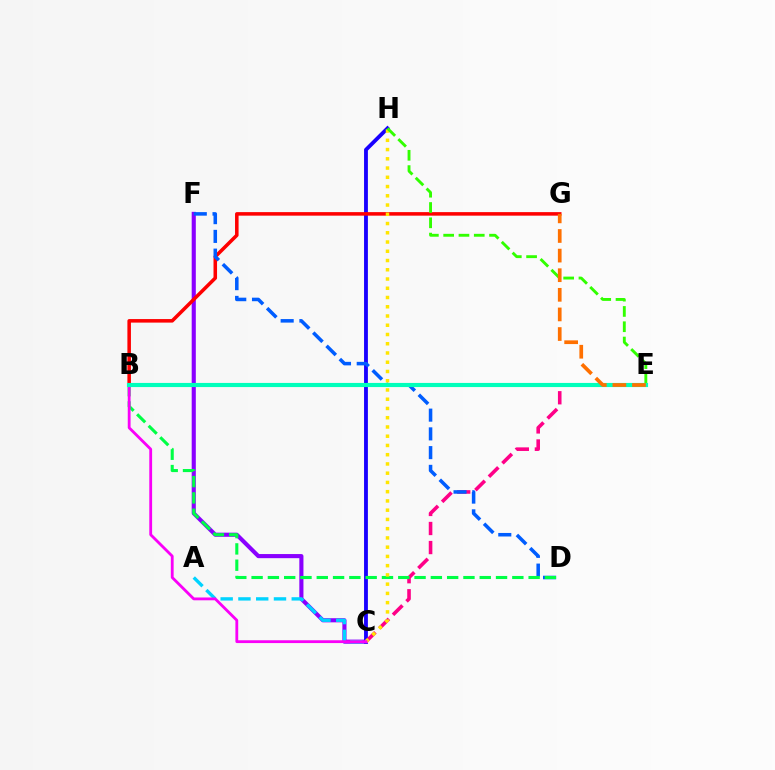{('B', 'E'): [{'color': '#a2ff00', 'line_style': 'dashed', 'thickness': 2.05}, {'color': '#00ffbb', 'line_style': 'solid', 'thickness': 2.98}], ('C', 'F'): [{'color': '#8a00ff', 'line_style': 'solid', 'thickness': 2.97}], ('A', 'C'): [{'color': '#00d3ff', 'line_style': 'dashed', 'thickness': 2.41}], ('C', 'H'): [{'color': '#1900ff', 'line_style': 'solid', 'thickness': 2.76}, {'color': '#ffe600', 'line_style': 'dotted', 'thickness': 2.51}], ('B', 'G'): [{'color': '#ff0000', 'line_style': 'solid', 'thickness': 2.55}], ('C', 'E'): [{'color': '#ff0088', 'line_style': 'dashed', 'thickness': 2.59}], ('D', 'F'): [{'color': '#005dff', 'line_style': 'dashed', 'thickness': 2.55}], ('B', 'D'): [{'color': '#00ff45', 'line_style': 'dashed', 'thickness': 2.21}], ('B', 'C'): [{'color': '#fa00f9', 'line_style': 'solid', 'thickness': 2.03}], ('E', 'H'): [{'color': '#31ff00', 'line_style': 'dashed', 'thickness': 2.08}], ('E', 'G'): [{'color': '#ff7000', 'line_style': 'dashed', 'thickness': 2.66}]}